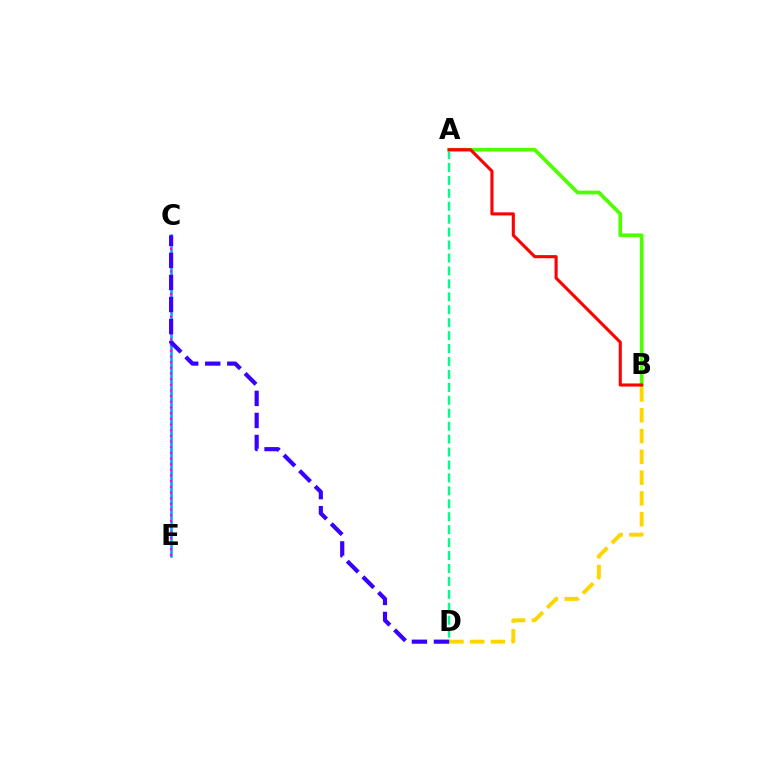{('B', 'D'): [{'color': '#ffd500', 'line_style': 'dashed', 'thickness': 2.82}], ('C', 'E'): [{'color': '#009eff', 'line_style': 'solid', 'thickness': 1.82}, {'color': '#ff00ed', 'line_style': 'dotted', 'thickness': 1.54}], ('A', 'D'): [{'color': '#00ff86', 'line_style': 'dashed', 'thickness': 1.76}], ('C', 'D'): [{'color': '#3700ff', 'line_style': 'dashed', 'thickness': 3.0}], ('A', 'B'): [{'color': '#4fff00', 'line_style': 'solid', 'thickness': 2.66}, {'color': '#ff0000', 'line_style': 'solid', 'thickness': 2.23}]}